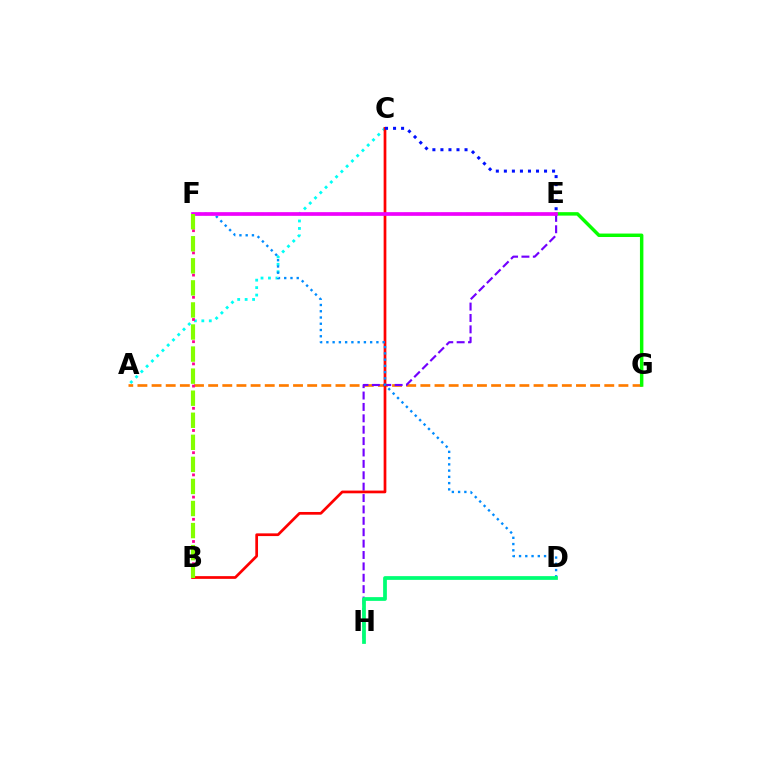{('A', 'G'): [{'color': '#ff7c00', 'line_style': 'dashed', 'thickness': 1.92}], ('A', 'C'): [{'color': '#00fff6', 'line_style': 'dotted', 'thickness': 2.02}], ('E', 'G'): [{'color': '#08ff00', 'line_style': 'solid', 'thickness': 2.49}], ('B', 'F'): [{'color': '#ff0094', 'line_style': 'dotted', 'thickness': 2.01}, {'color': '#84ff00', 'line_style': 'dashed', 'thickness': 3.0}], ('E', 'H'): [{'color': '#7200ff', 'line_style': 'dashed', 'thickness': 1.55}], ('E', 'F'): [{'color': '#fcf500', 'line_style': 'dashed', 'thickness': 1.69}, {'color': '#ee00ff', 'line_style': 'solid', 'thickness': 2.65}], ('B', 'C'): [{'color': '#ff0000', 'line_style': 'solid', 'thickness': 1.95}], ('D', 'F'): [{'color': '#008cff', 'line_style': 'dotted', 'thickness': 1.7}], ('C', 'E'): [{'color': '#0010ff', 'line_style': 'dotted', 'thickness': 2.18}], ('D', 'H'): [{'color': '#00ff74', 'line_style': 'solid', 'thickness': 2.7}]}